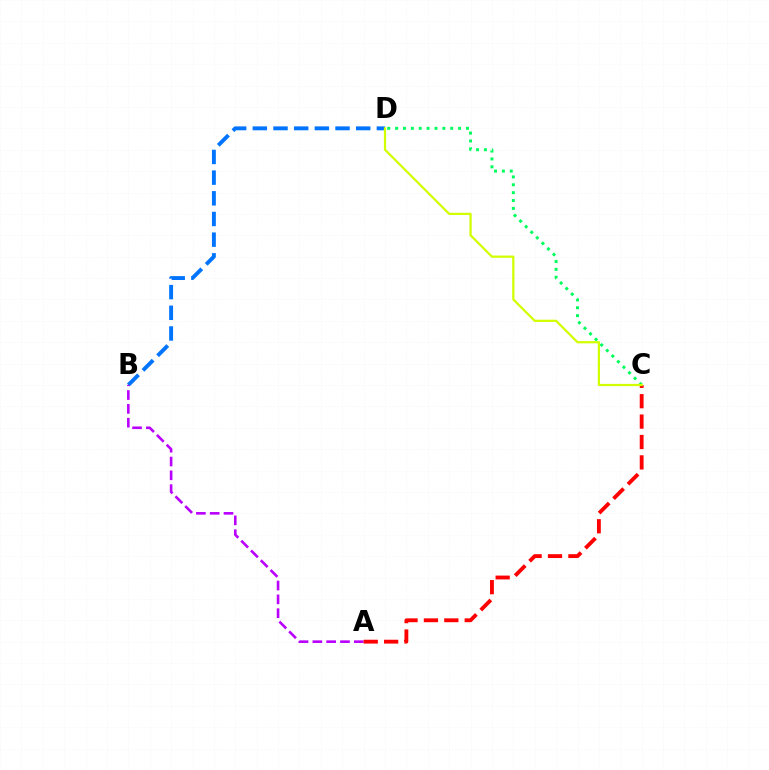{('C', 'D'): [{'color': '#00ff5c', 'line_style': 'dotted', 'thickness': 2.14}, {'color': '#d1ff00', 'line_style': 'solid', 'thickness': 1.61}], ('B', 'D'): [{'color': '#0074ff', 'line_style': 'dashed', 'thickness': 2.81}], ('A', 'B'): [{'color': '#b900ff', 'line_style': 'dashed', 'thickness': 1.88}], ('A', 'C'): [{'color': '#ff0000', 'line_style': 'dashed', 'thickness': 2.77}]}